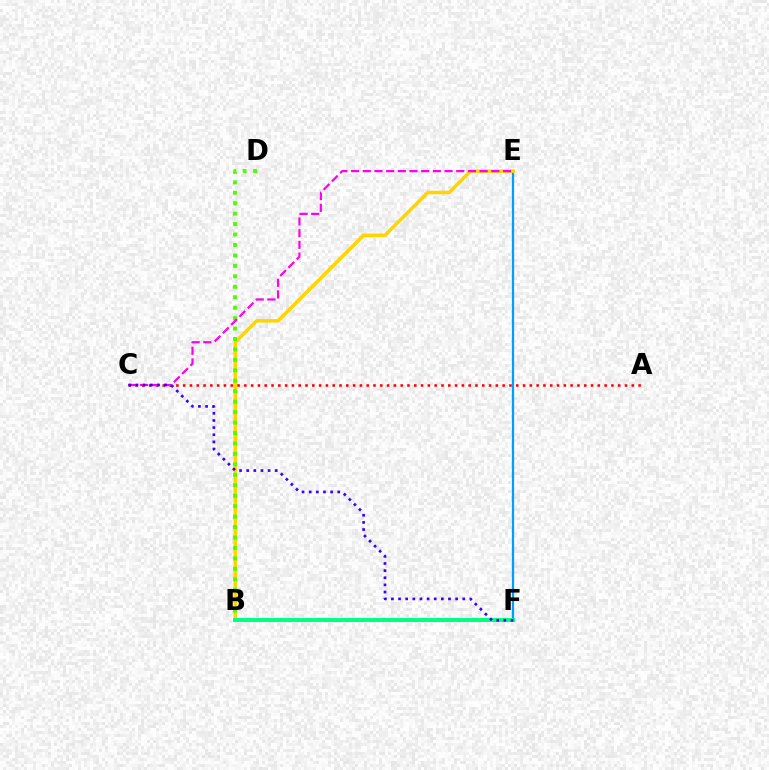{('E', 'F'): [{'color': '#009eff', 'line_style': 'solid', 'thickness': 1.61}], ('B', 'E'): [{'color': '#ffd500', 'line_style': 'solid', 'thickness': 2.52}], ('B', 'D'): [{'color': '#4fff00', 'line_style': 'dotted', 'thickness': 2.84}], ('B', 'F'): [{'color': '#00ff86', 'line_style': 'solid', 'thickness': 2.85}], ('A', 'C'): [{'color': '#ff0000', 'line_style': 'dotted', 'thickness': 1.85}], ('C', 'E'): [{'color': '#ff00ed', 'line_style': 'dashed', 'thickness': 1.59}], ('C', 'F'): [{'color': '#3700ff', 'line_style': 'dotted', 'thickness': 1.94}]}